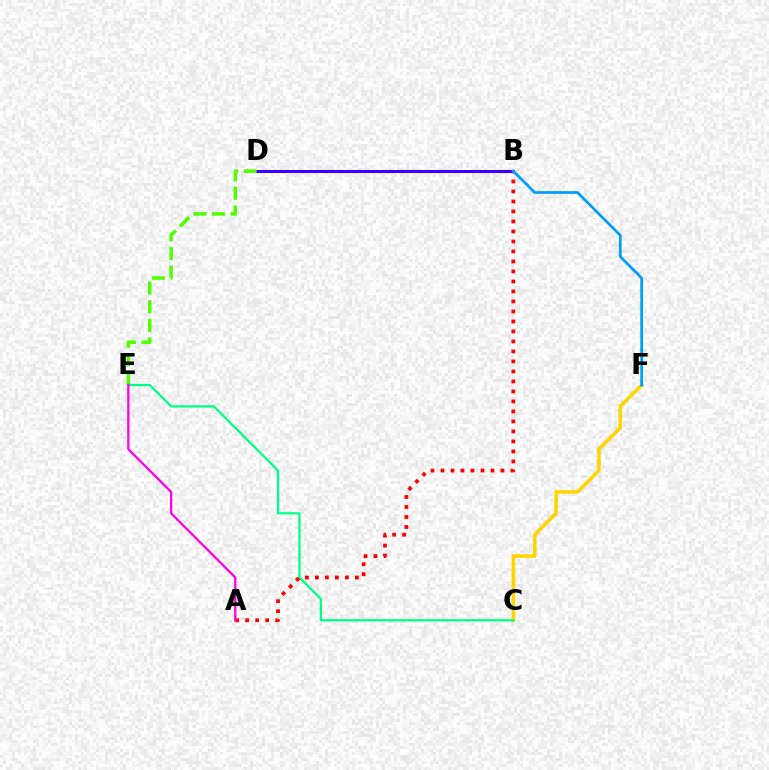{('B', 'D'): [{'color': '#3700ff', 'line_style': 'solid', 'thickness': 2.19}], ('C', 'F'): [{'color': '#ffd500', 'line_style': 'solid', 'thickness': 2.55}], ('D', 'E'): [{'color': '#4fff00', 'line_style': 'dashed', 'thickness': 2.53}], ('C', 'E'): [{'color': '#00ff86', 'line_style': 'solid', 'thickness': 1.64}], ('A', 'B'): [{'color': '#ff0000', 'line_style': 'dotted', 'thickness': 2.72}], ('B', 'F'): [{'color': '#009eff', 'line_style': 'solid', 'thickness': 1.98}], ('A', 'E'): [{'color': '#ff00ed', 'line_style': 'solid', 'thickness': 1.64}]}